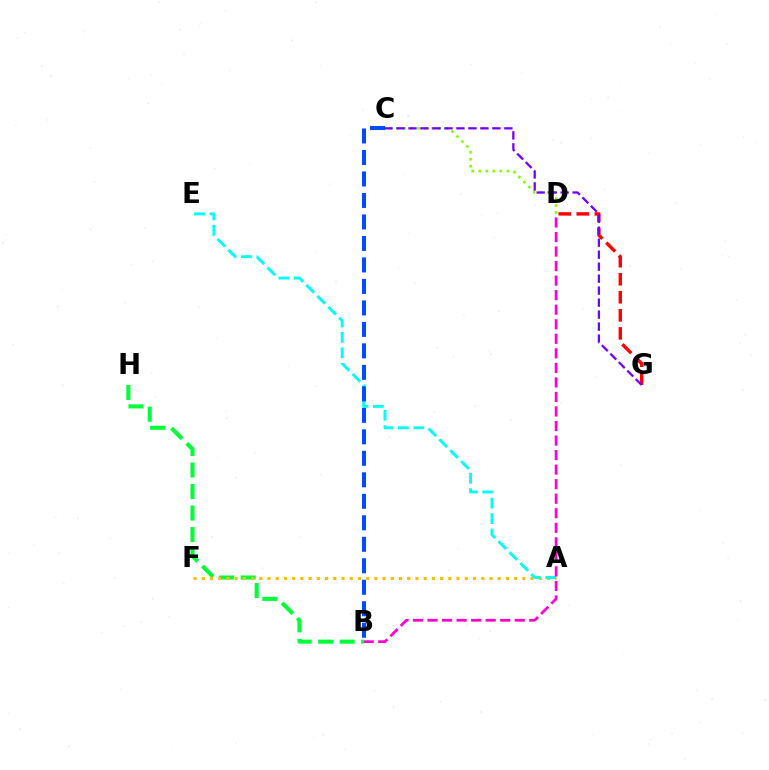{('D', 'G'): [{'color': '#ff0000', 'line_style': 'dashed', 'thickness': 2.45}], ('C', 'D'): [{'color': '#84ff00', 'line_style': 'dotted', 'thickness': 1.91}], ('B', 'H'): [{'color': '#00ff39', 'line_style': 'dashed', 'thickness': 2.92}], ('A', 'F'): [{'color': '#ffbd00', 'line_style': 'dotted', 'thickness': 2.23}], ('A', 'E'): [{'color': '#00fff6', 'line_style': 'dashed', 'thickness': 2.1}], ('B', 'C'): [{'color': '#004bff', 'line_style': 'dashed', 'thickness': 2.92}], ('C', 'G'): [{'color': '#7200ff', 'line_style': 'dashed', 'thickness': 1.63}], ('B', 'D'): [{'color': '#ff00cf', 'line_style': 'dashed', 'thickness': 1.98}]}